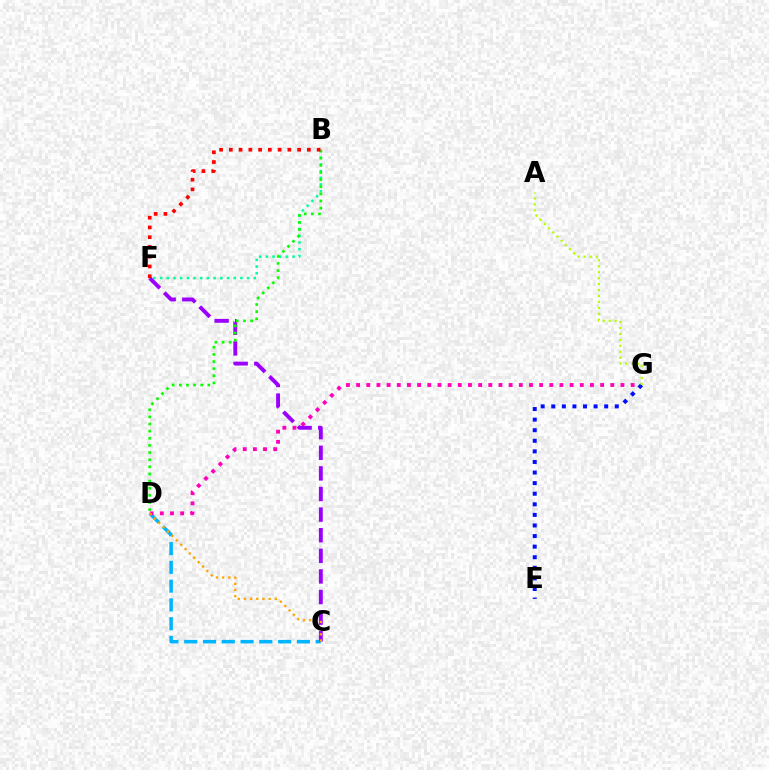{('C', 'D'): [{'color': '#00b5ff', 'line_style': 'dashed', 'thickness': 2.55}, {'color': '#ffa500', 'line_style': 'dotted', 'thickness': 1.68}], ('D', 'G'): [{'color': '#ff00bd', 'line_style': 'dotted', 'thickness': 2.76}], ('B', 'F'): [{'color': '#00ff9d', 'line_style': 'dotted', 'thickness': 1.82}, {'color': '#ff0000', 'line_style': 'dotted', 'thickness': 2.65}], ('C', 'F'): [{'color': '#9b00ff', 'line_style': 'dashed', 'thickness': 2.8}], ('E', 'G'): [{'color': '#0010ff', 'line_style': 'dotted', 'thickness': 2.88}], ('A', 'G'): [{'color': '#b3ff00', 'line_style': 'dotted', 'thickness': 1.61}], ('B', 'D'): [{'color': '#08ff00', 'line_style': 'dotted', 'thickness': 1.94}]}